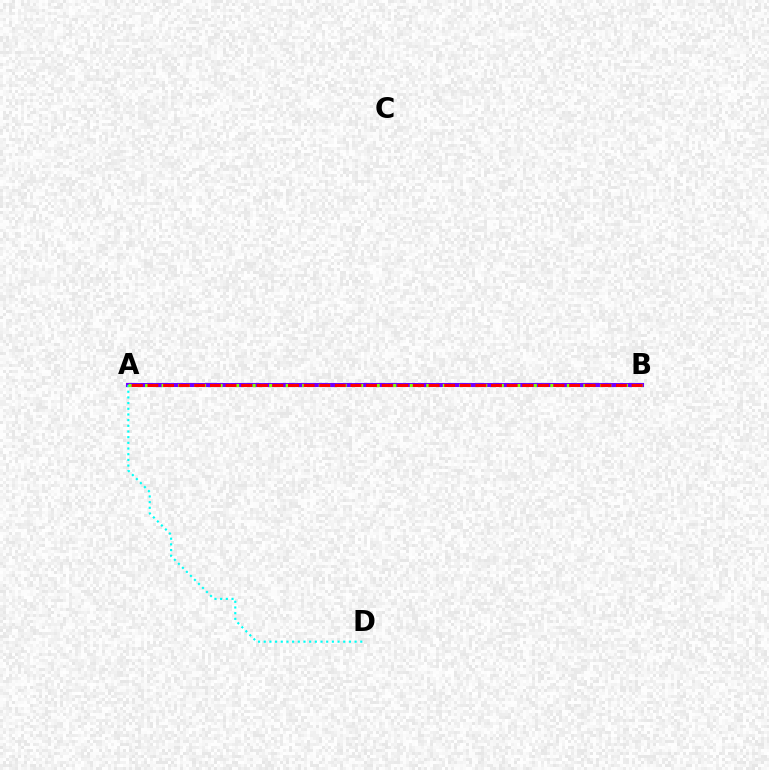{('A', 'B'): [{'color': '#7200ff', 'line_style': 'solid', 'thickness': 2.93}, {'color': '#84ff00', 'line_style': 'dotted', 'thickness': 2.25}, {'color': '#ff0000', 'line_style': 'dashed', 'thickness': 2.12}], ('A', 'D'): [{'color': '#00fff6', 'line_style': 'dotted', 'thickness': 1.54}]}